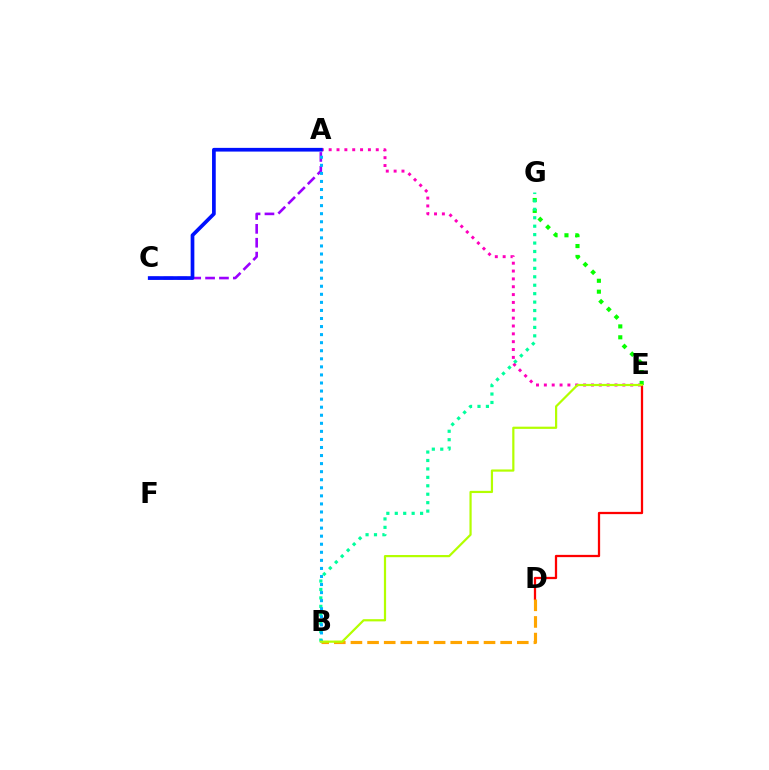{('D', 'E'): [{'color': '#ff0000', 'line_style': 'solid', 'thickness': 1.63}], ('A', 'E'): [{'color': '#ff00bd', 'line_style': 'dotted', 'thickness': 2.13}], ('E', 'G'): [{'color': '#08ff00', 'line_style': 'dotted', 'thickness': 2.96}], ('A', 'C'): [{'color': '#9b00ff', 'line_style': 'dashed', 'thickness': 1.89}, {'color': '#0010ff', 'line_style': 'solid', 'thickness': 2.67}], ('B', 'D'): [{'color': '#ffa500', 'line_style': 'dashed', 'thickness': 2.26}], ('B', 'G'): [{'color': '#00ff9d', 'line_style': 'dotted', 'thickness': 2.29}], ('A', 'B'): [{'color': '#00b5ff', 'line_style': 'dotted', 'thickness': 2.19}], ('B', 'E'): [{'color': '#b3ff00', 'line_style': 'solid', 'thickness': 1.59}]}